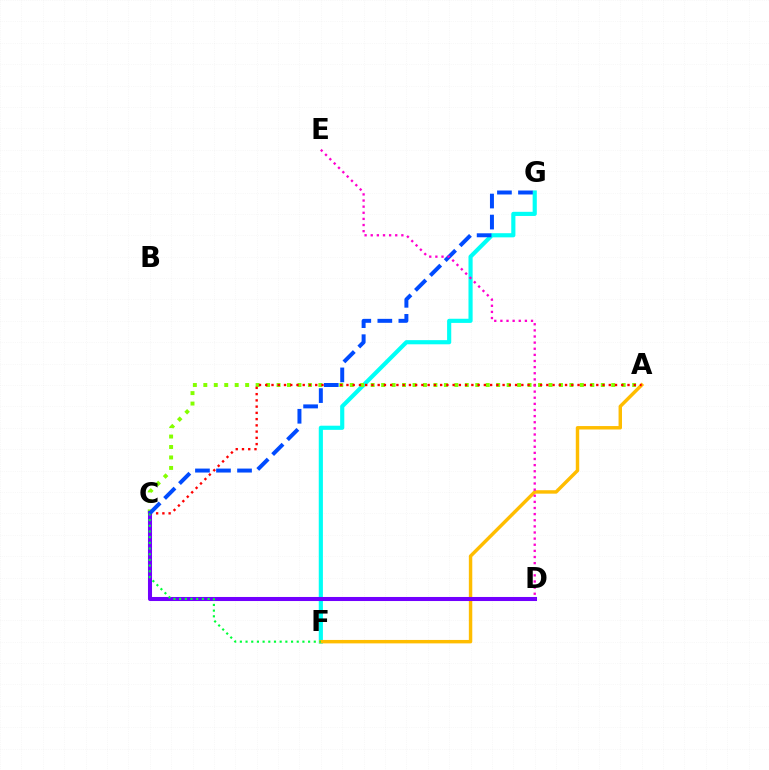{('F', 'G'): [{'color': '#00fff6', 'line_style': 'solid', 'thickness': 2.99}], ('A', 'F'): [{'color': '#ffbd00', 'line_style': 'solid', 'thickness': 2.47}], ('A', 'C'): [{'color': '#84ff00', 'line_style': 'dotted', 'thickness': 2.84}, {'color': '#ff0000', 'line_style': 'dotted', 'thickness': 1.7}], ('C', 'D'): [{'color': '#7200ff', 'line_style': 'solid', 'thickness': 2.92}], ('C', 'F'): [{'color': '#00ff39', 'line_style': 'dotted', 'thickness': 1.55}], ('C', 'G'): [{'color': '#004bff', 'line_style': 'dashed', 'thickness': 2.86}], ('D', 'E'): [{'color': '#ff00cf', 'line_style': 'dotted', 'thickness': 1.66}]}